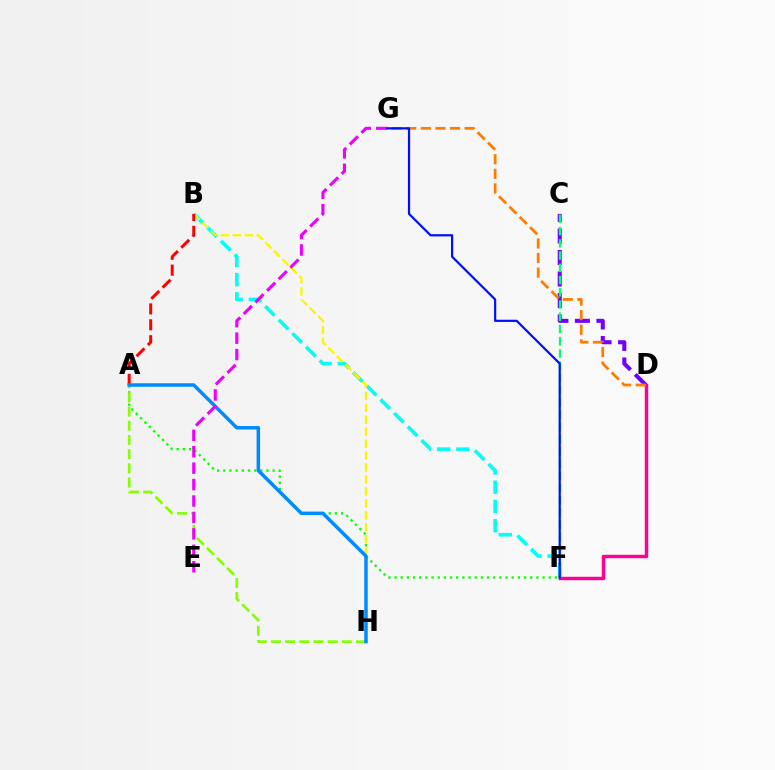{('B', 'F'): [{'color': '#00fff6', 'line_style': 'dashed', 'thickness': 2.61}], ('D', 'F'): [{'color': '#ff0094', 'line_style': 'solid', 'thickness': 2.47}], ('C', 'D'): [{'color': '#7200ff', 'line_style': 'dashed', 'thickness': 2.92}], ('A', 'F'): [{'color': '#08ff00', 'line_style': 'dotted', 'thickness': 1.68}], ('D', 'G'): [{'color': '#ff7c00', 'line_style': 'dashed', 'thickness': 1.98}], ('B', 'H'): [{'color': '#fcf500', 'line_style': 'dashed', 'thickness': 1.62}], ('A', 'H'): [{'color': '#84ff00', 'line_style': 'dashed', 'thickness': 1.93}, {'color': '#008cff', 'line_style': 'solid', 'thickness': 2.52}], ('A', 'B'): [{'color': '#ff0000', 'line_style': 'dashed', 'thickness': 2.16}], ('E', 'G'): [{'color': '#ee00ff', 'line_style': 'dashed', 'thickness': 2.23}], ('C', 'F'): [{'color': '#00ff74', 'line_style': 'dashed', 'thickness': 1.66}], ('F', 'G'): [{'color': '#0010ff', 'line_style': 'solid', 'thickness': 1.59}]}